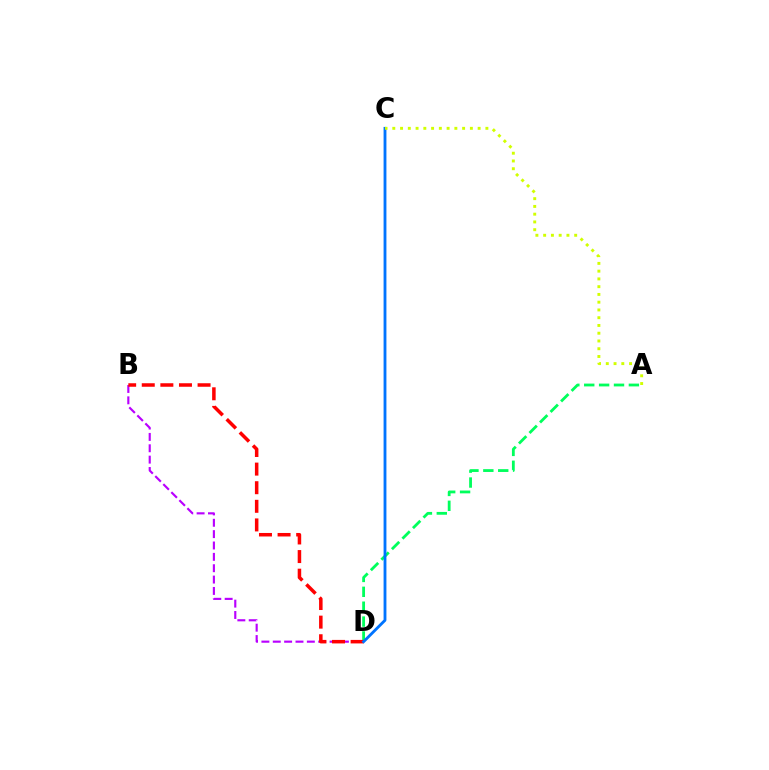{('A', 'D'): [{'color': '#00ff5c', 'line_style': 'dashed', 'thickness': 2.02}], ('B', 'D'): [{'color': '#b900ff', 'line_style': 'dashed', 'thickness': 1.54}, {'color': '#ff0000', 'line_style': 'dashed', 'thickness': 2.53}], ('C', 'D'): [{'color': '#0074ff', 'line_style': 'solid', 'thickness': 2.04}], ('A', 'C'): [{'color': '#d1ff00', 'line_style': 'dotted', 'thickness': 2.11}]}